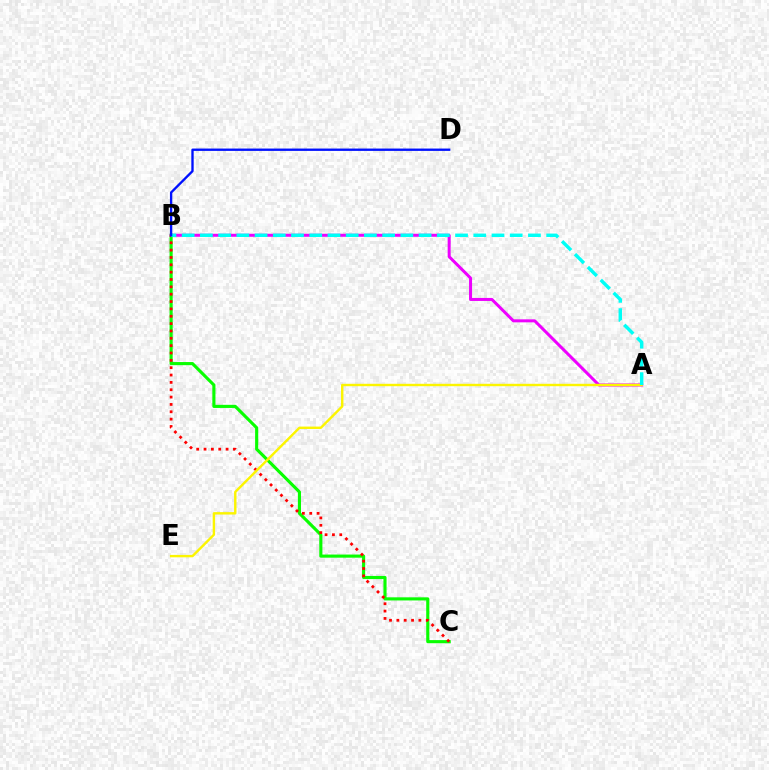{('B', 'C'): [{'color': '#08ff00', 'line_style': 'solid', 'thickness': 2.25}, {'color': '#ff0000', 'line_style': 'dotted', 'thickness': 2.0}], ('A', 'B'): [{'color': '#ee00ff', 'line_style': 'solid', 'thickness': 2.16}, {'color': '#00fff6', 'line_style': 'dashed', 'thickness': 2.48}], ('A', 'E'): [{'color': '#fcf500', 'line_style': 'solid', 'thickness': 1.73}], ('B', 'D'): [{'color': '#0010ff', 'line_style': 'solid', 'thickness': 1.69}]}